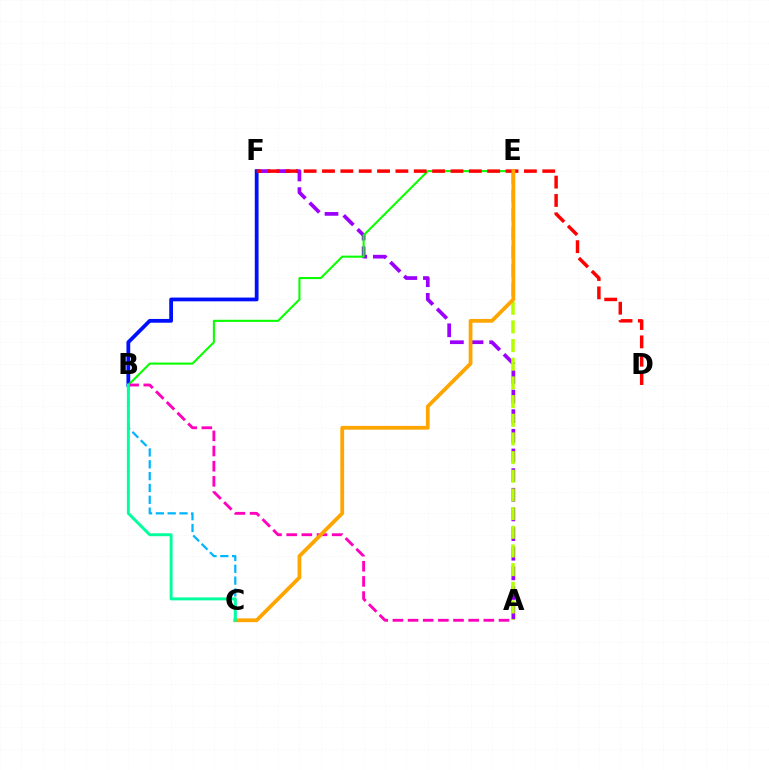{('A', 'F'): [{'color': '#9b00ff', 'line_style': 'dashed', 'thickness': 2.67}], ('B', 'F'): [{'color': '#0010ff', 'line_style': 'solid', 'thickness': 2.72}], ('A', 'E'): [{'color': '#b3ff00', 'line_style': 'dashed', 'thickness': 2.54}], ('B', 'E'): [{'color': '#08ff00', 'line_style': 'solid', 'thickness': 1.5}], ('D', 'F'): [{'color': '#ff0000', 'line_style': 'dashed', 'thickness': 2.49}], ('B', 'C'): [{'color': '#00b5ff', 'line_style': 'dashed', 'thickness': 1.61}, {'color': '#00ff9d', 'line_style': 'solid', 'thickness': 2.13}], ('A', 'B'): [{'color': '#ff00bd', 'line_style': 'dashed', 'thickness': 2.06}], ('C', 'E'): [{'color': '#ffa500', 'line_style': 'solid', 'thickness': 2.72}]}